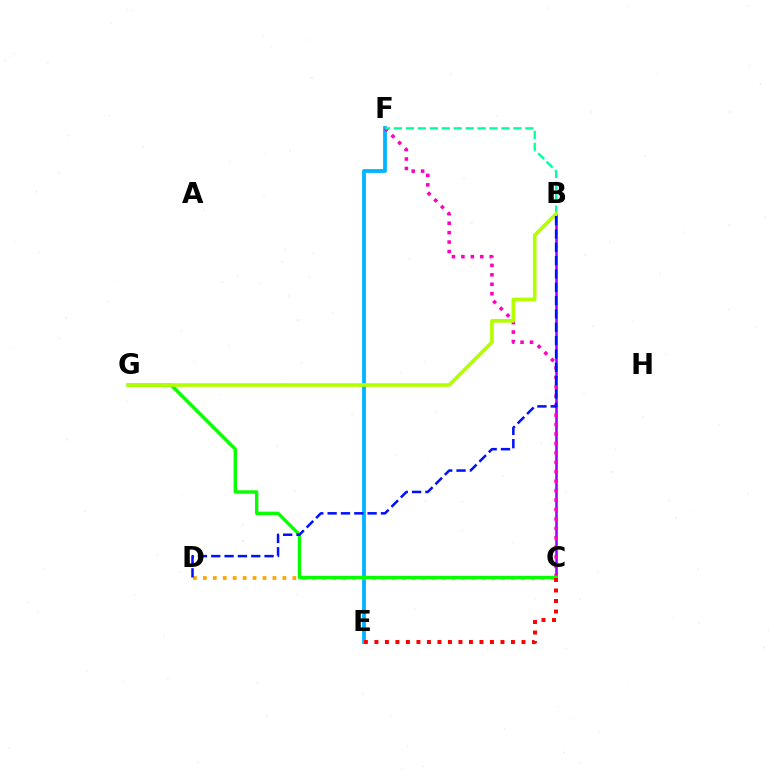{('B', 'C'): [{'color': '#9b00ff', 'line_style': 'solid', 'thickness': 1.85}], ('E', 'F'): [{'color': '#00b5ff', 'line_style': 'solid', 'thickness': 2.73}], ('C', 'F'): [{'color': '#ff00bd', 'line_style': 'dotted', 'thickness': 2.57}], ('C', 'D'): [{'color': '#ffa500', 'line_style': 'dotted', 'thickness': 2.7}], ('C', 'G'): [{'color': '#08ff00', 'line_style': 'solid', 'thickness': 2.43}], ('B', 'F'): [{'color': '#00ff9d', 'line_style': 'dashed', 'thickness': 1.62}], ('C', 'E'): [{'color': '#ff0000', 'line_style': 'dotted', 'thickness': 2.85}], ('B', 'G'): [{'color': '#b3ff00', 'line_style': 'solid', 'thickness': 2.64}], ('B', 'D'): [{'color': '#0010ff', 'line_style': 'dashed', 'thickness': 1.81}]}